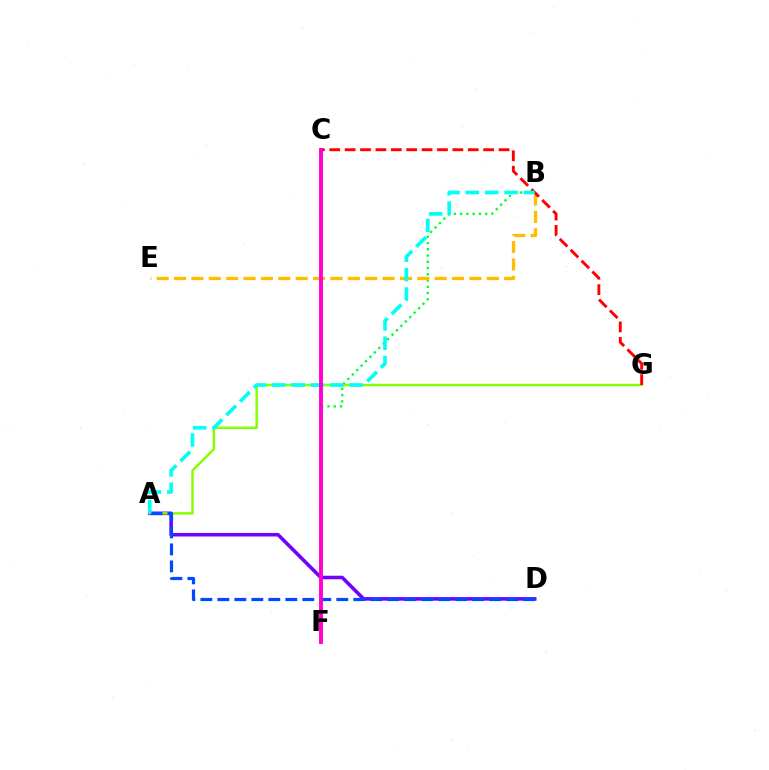{('A', 'D'): [{'color': '#7200ff', 'line_style': 'solid', 'thickness': 2.56}, {'color': '#004bff', 'line_style': 'dashed', 'thickness': 2.31}], ('B', 'F'): [{'color': '#00ff39', 'line_style': 'dotted', 'thickness': 1.7}], ('A', 'G'): [{'color': '#84ff00', 'line_style': 'solid', 'thickness': 1.75}], ('B', 'E'): [{'color': '#ffbd00', 'line_style': 'dashed', 'thickness': 2.36}], ('C', 'G'): [{'color': '#ff0000', 'line_style': 'dashed', 'thickness': 2.09}], ('A', 'B'): [{'color': '#00fff6', 'line_style': 'dashed', 'thickness': 2.63}], ('C', 'F'): [{'color': '#ff00cf', 'line_style': 'solid', 'thickness': 2.8}]}